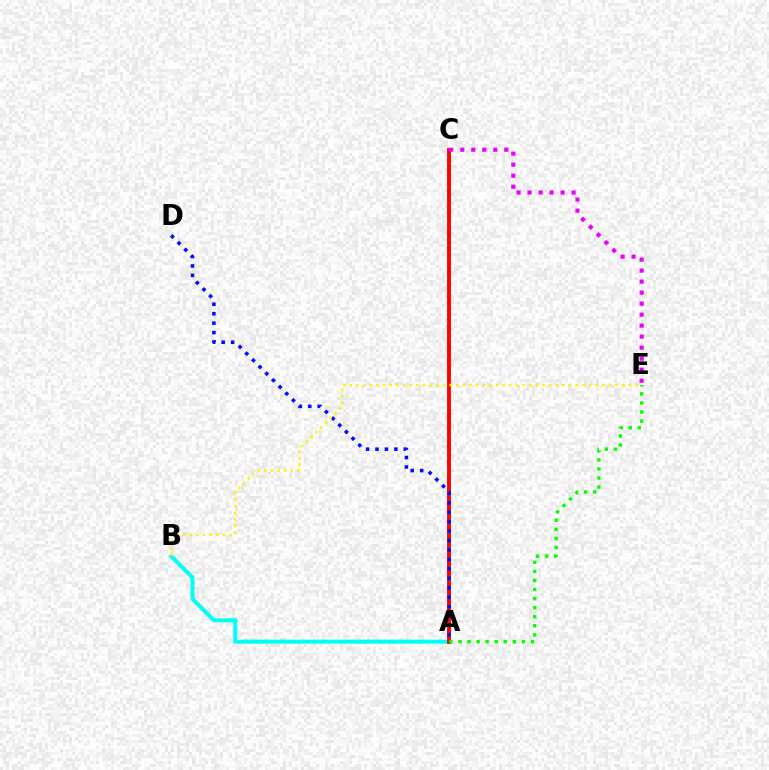{('A', 'B'): [{'color': '#00fff6', 'line_style': 'solid', 'thickness': 2.86}], ('A', 'C'): [{'color': '#ff0000', 'line_style': 'solid', 'thickness': 2.78}], ('A', 'D'): [{'color': '#0010ff', 'line_style': 'dotted', 'thickness': 2.56}], ('B', 'E'): [{'color': '#fcf500', 'line_style': 'dotted', 'thickness': 1.8}], ('A', 'E'): [{'color': '#08ff00', 'line_style': 'dotted', 'thickness': 2.46}], ('C', 'E'): [{'color': '#ee00ff', 'line_style': 'dotted', 'thickness': 2.99}]}